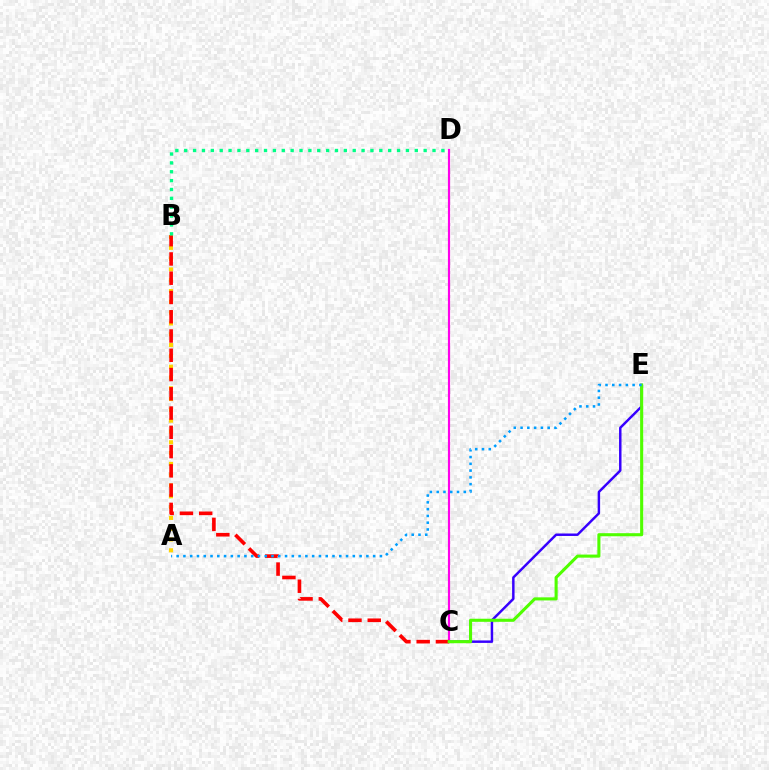{('C', 'D'): [{'color': '#ff00ed', 'line_style': 'solid', 'thickness': 1.56}], ('C', 'E'): [{'color': '#3700ff', 'line_style': 'solid', 'thickness': 1.77}, {'color': '#4fff00', 'line_style': 'solid', 'thickness': 2.22}], ('A', 'B'): [{'color': '#ffd500', 'line_style': 'dotted', 'thickness': 2.93}], ('B', 'C'): [{'color': '#ff0000', 'line_style': 'dashed', 'thickness': 2.62}], ('A', 'E'): [{'color': '#009eff', 'line_style': 'dotted', 'thickness': 1.84}], ('B', 'D'): [{'color': '#00ff86', 'line_style': 'dotted', 'thickness': 2.41}]}